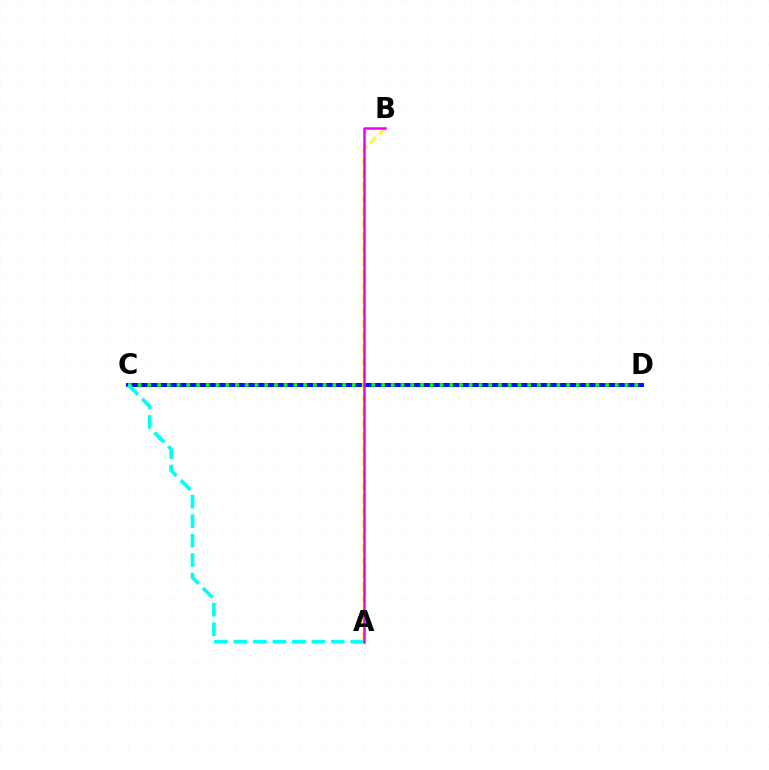{('C', 'D'): [{'color': '#ff0000', 'line_style': 'dashed', 'thickness': 2.94}, {'color': '#0010ff', 'line_style': 'solid', 'thickness': 2.85}, {'color': '#08ff00', 'line_style': 'dotted', 'thickness': 2.65}], ('A', 'C'): [{'color': '#00fff6', 'line_style': 'dashed', 'thickness': 2.65}], ('A', 'B'): [{'color': '#fcf500', 'line_style': 'dashed', 'thickness': 1.7}, {'color': '#ee00ff', 'line_style': 'solid', 'thickness': 1.82}]}